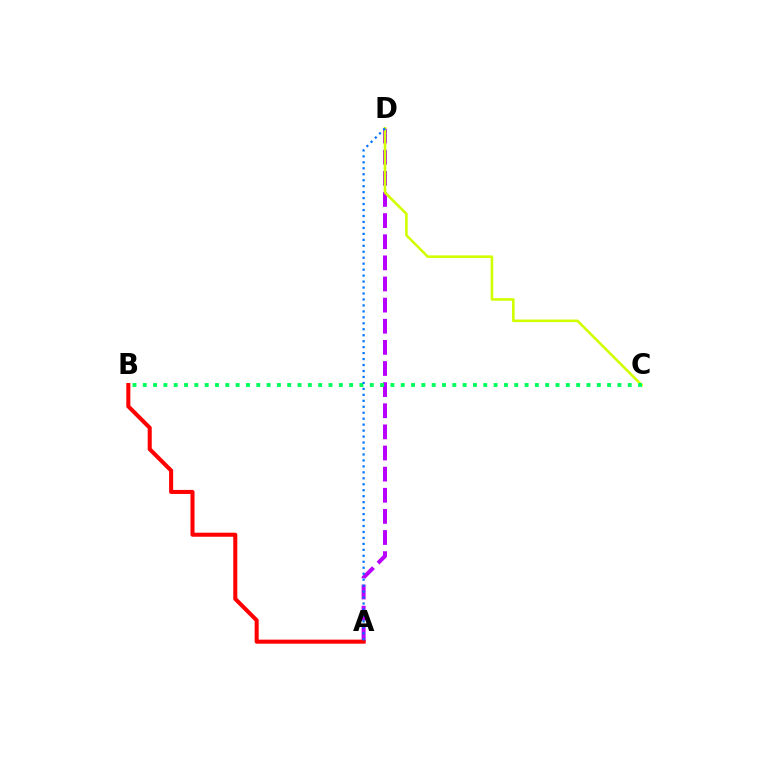{('A', 'D'): [{'color': '#b900ff', 'line_style': 'dashed', 'thickness': 2.87}, {'color': '#0074ff', 'line_style': 'dotted', 'thickness': 1.62}], ('C', 'D'): [{'color': '#d1ff00', 'line_style': 'solid', 'thickness': 1.87}], ('B', 'C'): [{'color': '#00ff5c', 'line_style': 'dotted', 'thickness': 2.8}], ('A', 'B'): [{'color': '#ff0000', 'line_style': 'solid', 'thickness': 2.91}]}